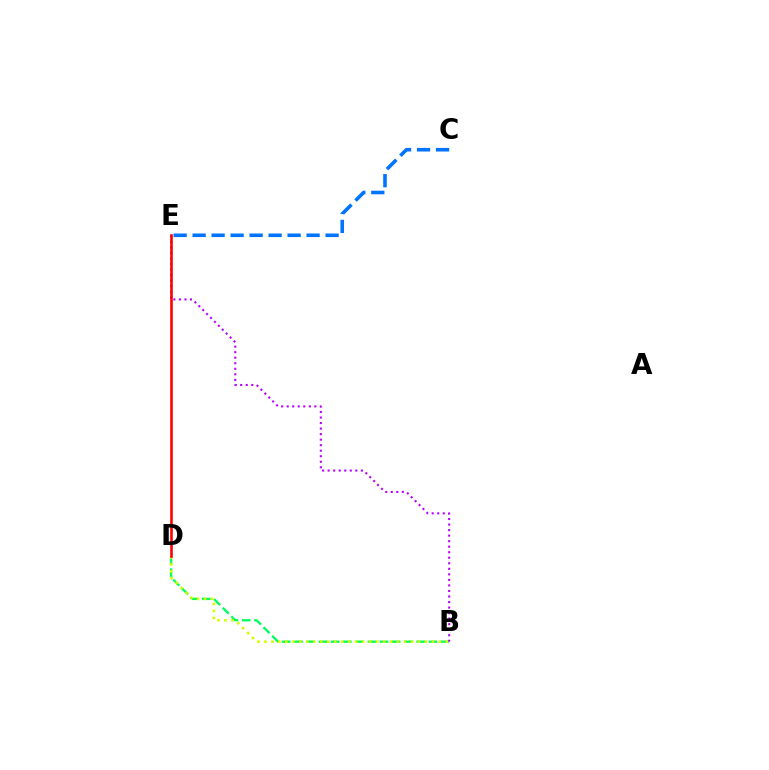{('C', 'E'): [{'color': '#0074ff', 'line_style': 'dashed', 'thickness': 2.58}], ('B', 'D'): [{'color': '#00ff5c', 'line_style': 'dashed', 'thickness': 1.66}, {'color': '#d1ff00', 'line_style': 'dotted', 'thickness': 1.9}], ('B', 'E'): [{'color': '#b900ff', 'line_style': 'dotted', 'thickness': 1.5}], ('D', 'E'): [{'color': '#ff0000', 'line_style': 'solid', 'thickness': 1.88}]}